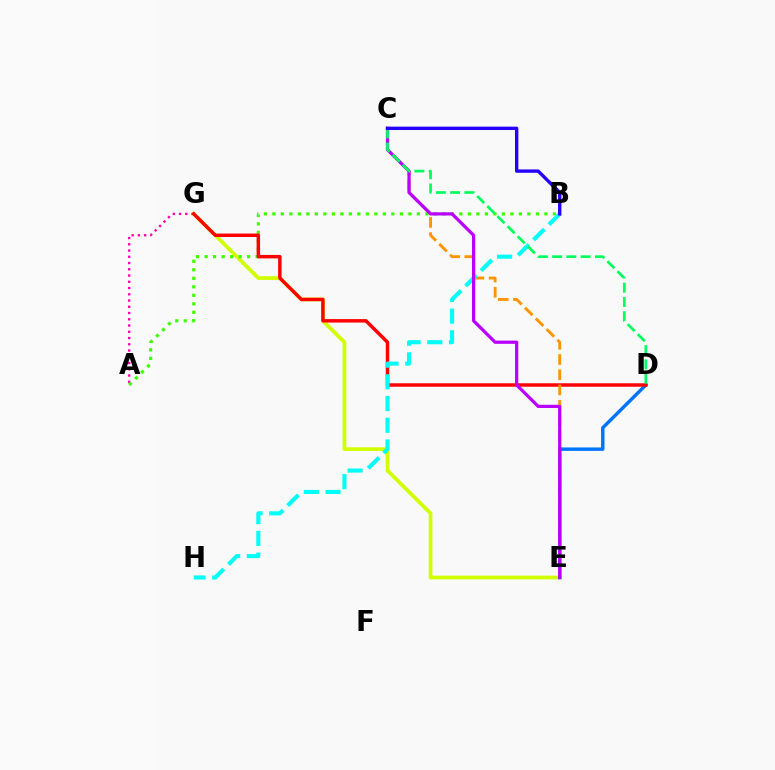{('E', 'G'): [{'color': '#d1ff00', 'line_style': 'solid', 'thickness': 2.69}], ('A', 'G'): [{'color': '#ff00ac', 'line_style': 'dotted', 'thickness': 1.7}], ('A', 'B'): [{'color': '#3dff00', 'line_style': 'dotted', 'thickness': 2.31}], ('D', 'E'): [{'color': '#0074ff', 'line_style': 'solid', 'thickness': 2.46}], ('D', 'G'): [{'color': '#ff0000', 'line_style': 'solid', 'thickness': 2.49}], ('C', 'E'): [{'color': '#ff9400', 'line_style': 'dashed', 'thickness': 2.07}, {'color': '#b900ff', 'line_style': 'solid', 'thickness': 2.33}], ('B', 'H'): [{'color': '#00fff6', 'line_style': 'dashed', 'thickness': 2.95}], ('C', 'D'): [{'color': '#00ff5c', 'line_style': 'dashed', 'thickness': 1.94}], ('B', 'C'): [{'color': '#2500ff', 'line_style': 'solid', 'thickness': 2.42}]}